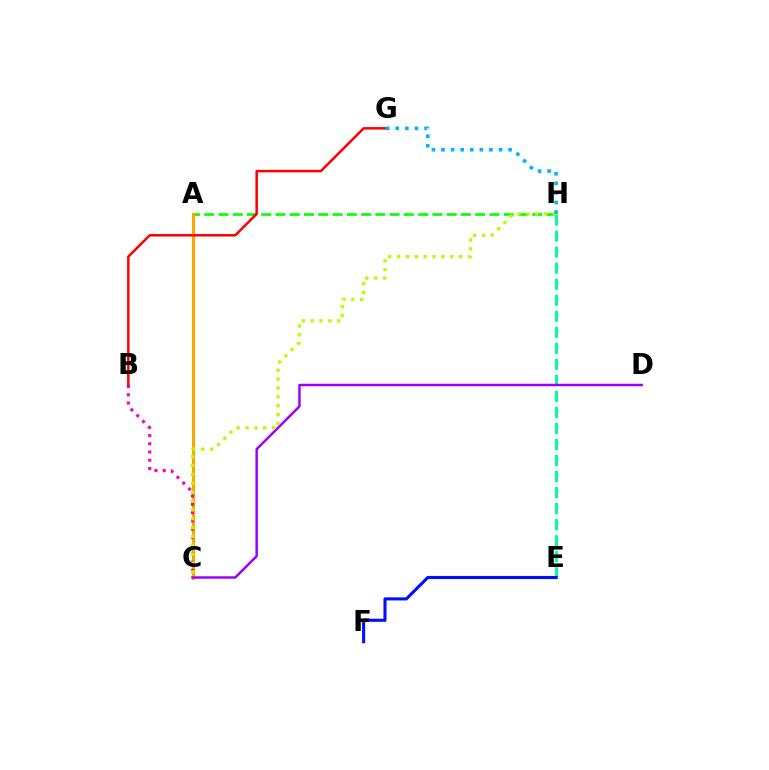{('E', 'H'): [{'color': '#00ff9d', 'line_style': 'dashed', 'thickness': 2.18}], ('A', 'H'): [{'color': '#08ff00', 'line_style': 'dashed', 'thickness': 1.94}], ('A', 'C'): [{'color': '#ffa500', 'line_style': 'solid', 'thickness': 2.24}], ('C', 'D'): [{'color': '#9b00ff', 'line_style': 'solid', 'thickness': 1.78}], ('B', 'C'): [{'color': '#ff00bd', 'line_style': 'dotted', 'thickness': 2.24}], ('B', 'G'): [{'color': '#ff0000', 'line_style': 'solid', 'thickness': 1.8}], ('C', 'H'): [{'color': '#b3ff00', 'line_style': 'dotted', 'thickness': 2.41}], ('E', 'F'): [{'color': '#0010ff', 'line_style': 'solid', 'thickness': 2.23}], ('G', 'H'): [{'color': '#00b5ff', 'line_style': 'dotted', 'thickness': 2.6}]}